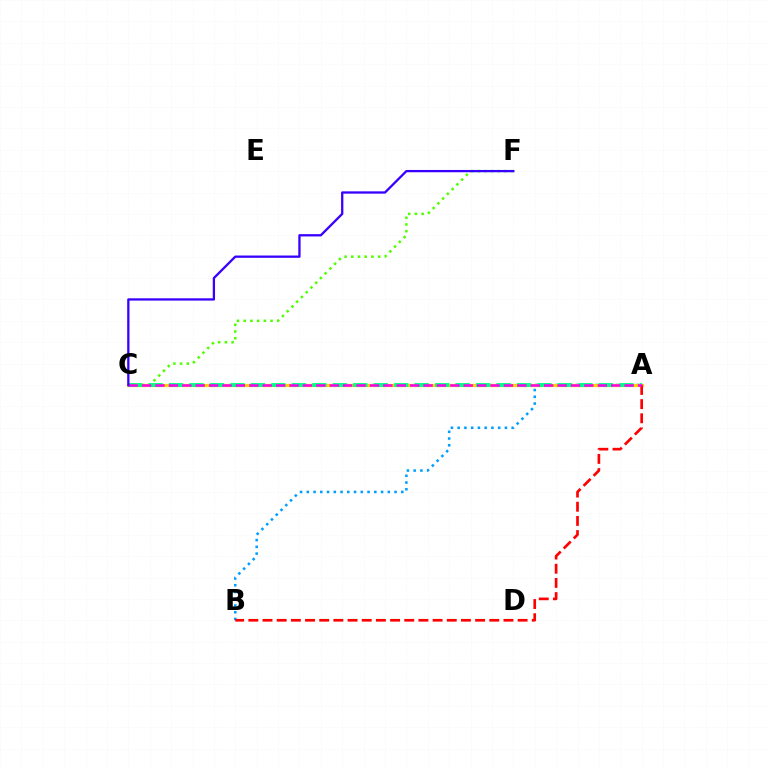{('A', 'B'): [{'color': '#009eff', 'line_style': 'dotted', 'thickness': 1.83}, {'color': '#ff0000', 'line_style': 'dashed', 'thickness': 1.93}], ('A', 'C'): [{'color': '#ffd500', 'line_style': 'solid', 'thickness': 2.34}, {'color': '#00ff86', 'line_style': 'dashed', 'thickness': 2.78}, {'color': '#ff00ed', 'line_style': 'dashed', 'thickness': 1.82}], ('C', 'F'): [{'color': '#4fff00', 'line_style': 'dotted', 'thickness': 1.82}, {'color': '#3700ff', 'line_style': 'solid', 'thickness': 1.65}]}